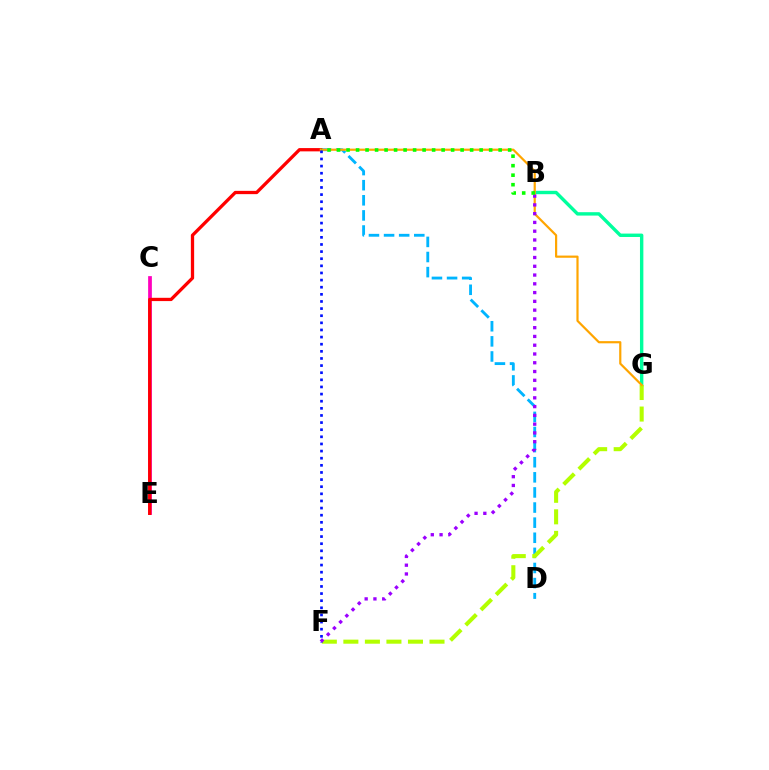{('A', 'D'): [{'color': '#00b5ff', 'line_style': 'dashed', 'thickness': 2.05}], ('C', 'E'): [{'color': '#ff00bd', 'line_style': 'solid', 'thickness': 2.69}], ('B', 'G'): [{'color': '#00ff9d', 'line_style': 'solid', 'thickness': 2.45}], ('F', 'G'): [{'color': '#b3ff00', 'line_style': 'dashed', 'thickness': 2.93}], ('A', 'E'): [{'color': '#ff0000', 'line_style': 'solid', 'thickness': 2.36}], ('A', 'G'): [{'color': '#ffa500', 'line_style': 'solid', 'thickness': 1.58}], ('B', 'F'): [{'color': '#9b00ff', 'line_style': 'dotted', 'thickness': 2.38}], ('A', 'B'): [{'color': '#08ff00', 'line_style': 'dotted', 'thickness': 2.58}], ('A', 'F'): [{'color': '#0010ff', 'line_style': 'dotted', 'thickness': 1.94}]}